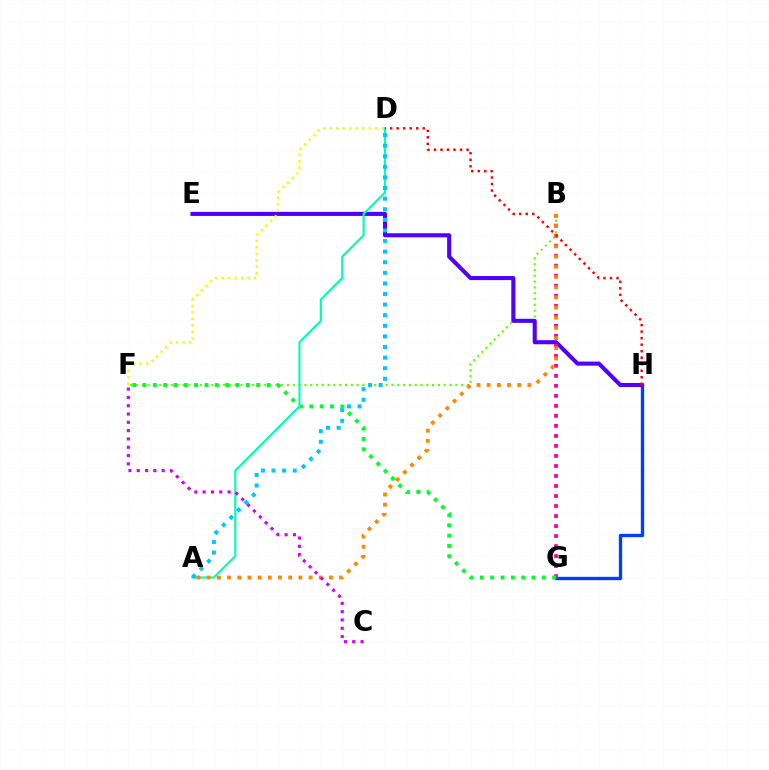{('B', 'F'): [{'color': '#66ff00', 'line_style': 'dotted', 'thickness': 1.58}], ('G', 'H'): [{'color': '#003fff', 'line_style': 'solid', 'thickness': 2.42}], ('E', 'H'): [{'color': '#4f00ff', 'line_style': 'solid', 'thickness': 2.93}], ('B', 'G'): [{'color': '#ff00a0', 'line_style': 'dotted', 'thickness': 2.72}], ('F', 'G'): [{'color': '#00ff27', 'line_style': 'dotted', 'thickness': 2.81}], ('D', 'F'): [{'color': '#eeff00', 'line_style': 'dotted', 'thickness': 1.76}], ('A', 'D'): [{'color': '#00ffaf', 'line_style': 'solid', 'thickness': 1.54}, {'color': '#00c7ff', 'line_style': 'dotted', 'thickness': 2.88}], ('A', 'B'): [{'color': '#ff8800', 'line_style': 'dotted', 'thickness': 2.77}], ('C', 'F'): [{'color': '#d600ff', 'line_style': 'dotted', 'thickness': 2.26}], ('D', 'H'): [{'color': '#ff0000', 'line_style': 'dotted', 'thickness': 1.77}]}